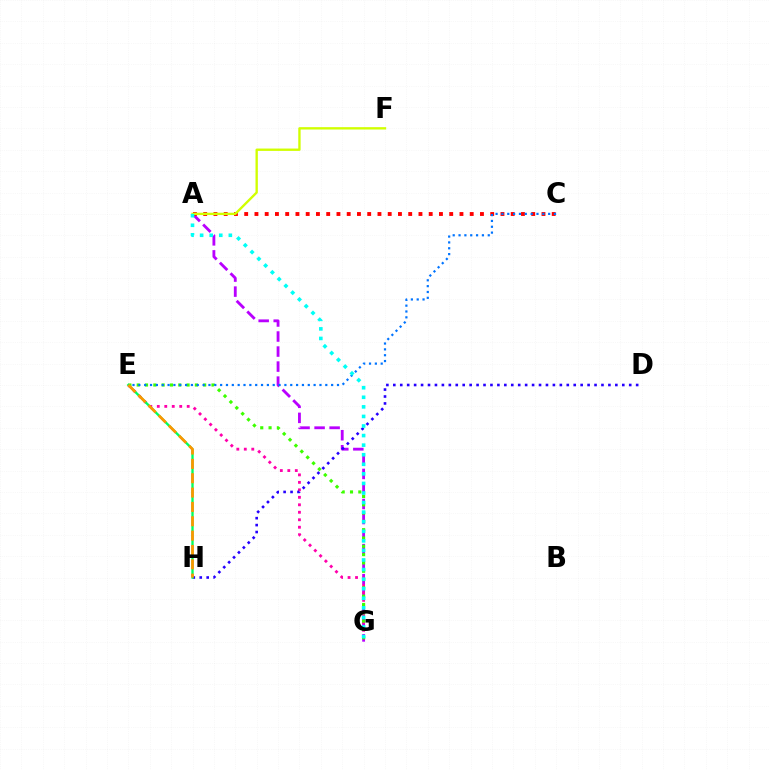{('A', 'G'): [{'color': '#b900ff', 'line_style': 'dashed', 'thickness': 2.04}, {'color': '#00fff6', 'line_style': 'dotted', 'thickness': 2.6}], ('A', 'C'): [{'color': '#ff0000', 'line_style': 'dotted', 'thickness': 2.79}], ('E', 'G'): [{'color': '#ff00ac', 'line_style': 'dotted', 'thickness': 2.03}, {'color': '#3dff00', 'line_style': 'dotted', 'thickness': 2.26}], ('A', 'F'): [{'color': '#d1ff00', 'line_style': 'solid', 'thickness': 1.7}], ('C', 'E'): [{'color': '#0074ff', 'line_style': 'dotted', 'thickness': 1.59}], ('D', 'H'): [{'color': '#2500ff', 'line_style': 'dotted', 'thickness': 1.89}], ('E', 'H'): [{'color': '#00ff5c', 'line_style': 'solid', 'thickness': 1.68}, {'color': '#ff9400', 'line_style': 'dashed', 'thickness': 1.95}]}